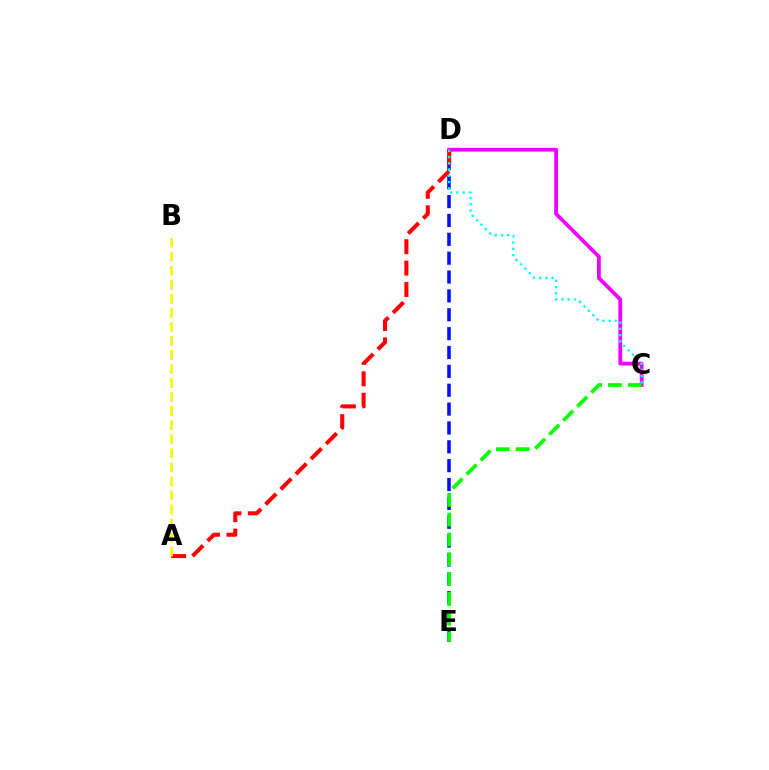{('C', 'D'): [{'color': '#ee00ff', 'line_style': 'solid', 'thickness': 2.72}, {'color': '#00fff6', 'line_style': 'dotted', 'thickness': 1.69}], ('D', 'E'): [{'color': '#0010ff', 'line_style': 'dashed', 'thickness': 2.56}], ('C', 'E'): [{'color': '#08ff00', 'line_style': 'dashed', 'thickness': 2.69}], ('A', 'D'): [{'color': '#ff0000', 'line_style': 'dashed', 'thickness': 2.91}], ('A', 'B'): [{'color': '#fcf500', 'line_style': 'dashed', 'thickness': 1.91}]}